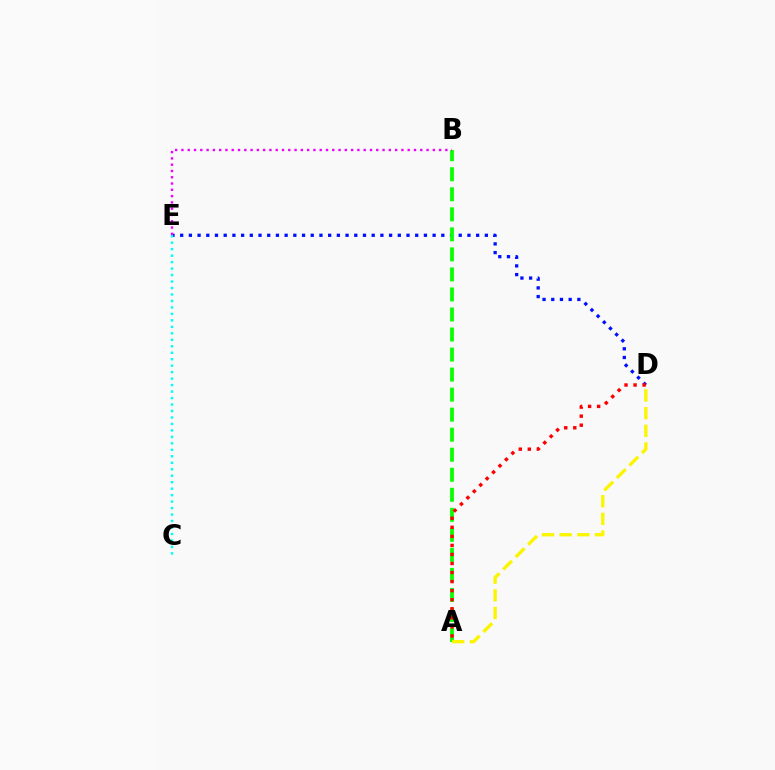{('D', 'E'): [{'color': '#0010ff', 'line_style': 'dotted', 'thickness': 2.37}], ('A', 'B'): [{'color': '#08ff00', 'line_style': 'dashed', 'thickness': 2.72}], ('A', 'D'): [{'color': '#ff0000', 'line_style': 'dotted', 'thickness': 2.46}, {'color': '#fcf500', 'line_style': 'dashed', 'thickness': 2.4}], ('B', 'E'): [{'color': '#ee00ff', 'line_style': 'dotted', 'thickness': 1.71}], ('C', 'E'): [{'color': '#00fff6', 'line_style': 'dotted', 'thickness': 1.76}]}